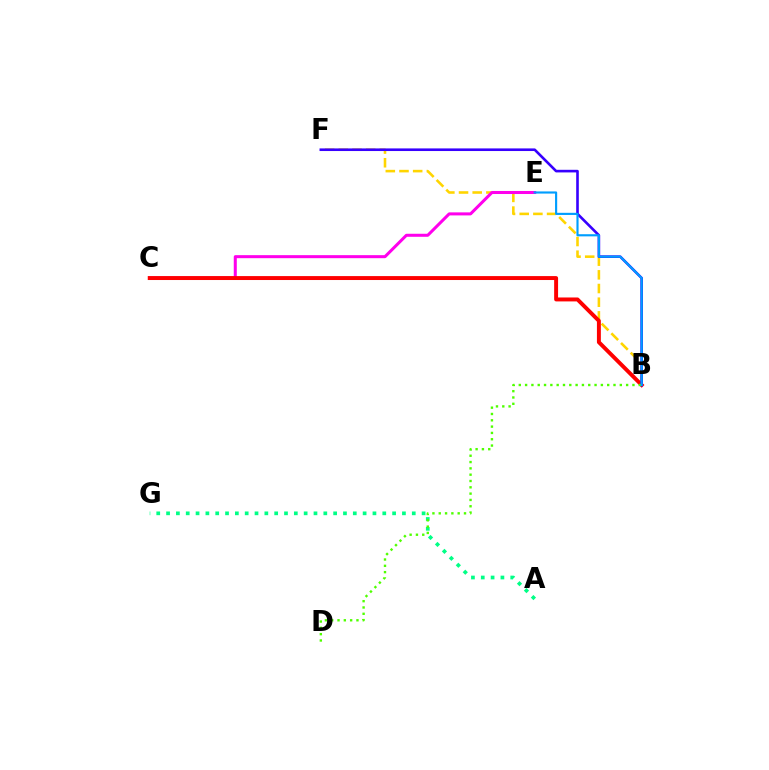{('B', 'F'): [{'color': '#ffd500', 'line_style': 'dashed', 'thickness': 1.86}, {'color': '#3700ff', 'line_style': 'solid', 'thickness': 1.89}], ('C', 'E'): [{'color': '#ff00ed', 'line_style': 'solid', 'thickness': 2.18}], ('B', 'C'): [{'color': '#ff0000', 'line_style': 'solid', 'thickness': 2.83}], ('A', 'G'): [{'color': '#00ff86', 'line_style': 'dotted', 'thickness': 2.67}], ('B', 'D'): [{'color': '#4fff00', 'line_style': 'dotted', 'thickness': 1.72}], ('B', 'E'): [{'color': '#009eff', 'line_style': 'solid', 'thickness': 1.54}]}